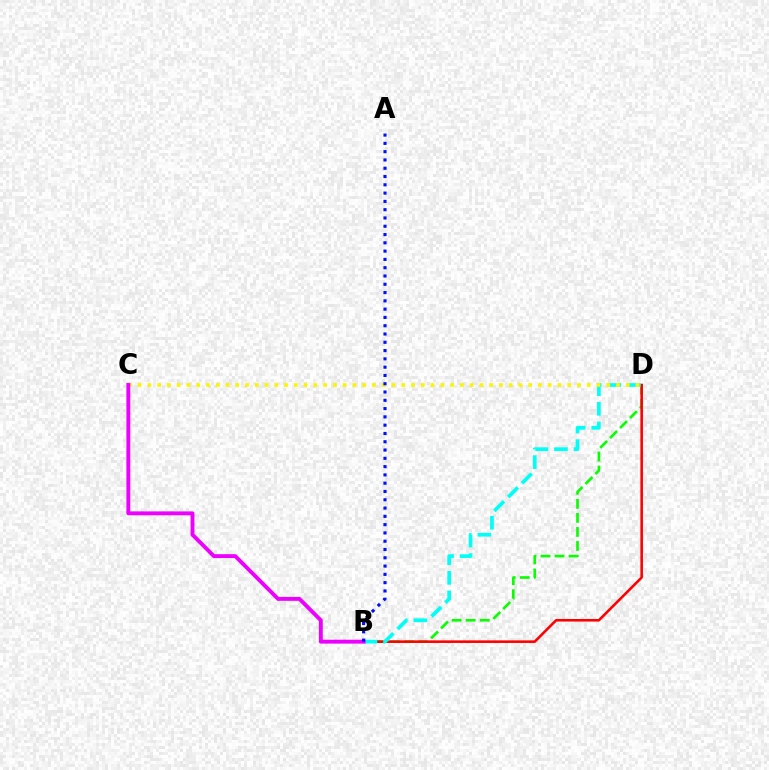{('B', 'D'): [{'color': '#08ff00', 'line_style': 'dashed', 'thickness': 1.91}, {'color': '#ff0000', 'line_style': 'solid', 'thickness': 1.86}, {'color': '#00fff6', 'line_style': 'dashed', 'thickness': 2.66}], ('C', 'D'): [{'color': '#fcf500', 'line_style': 'dotted', 'thickness': 2.65}], ('B', 'C'): [{'color': '#ee00ff', 'line_style': 'solid', 'thickness': 2.8}], ('A', 'B'): [{'color': '#0010ff', 'line_style': 'dotted', 'thickness': 2.25}]}